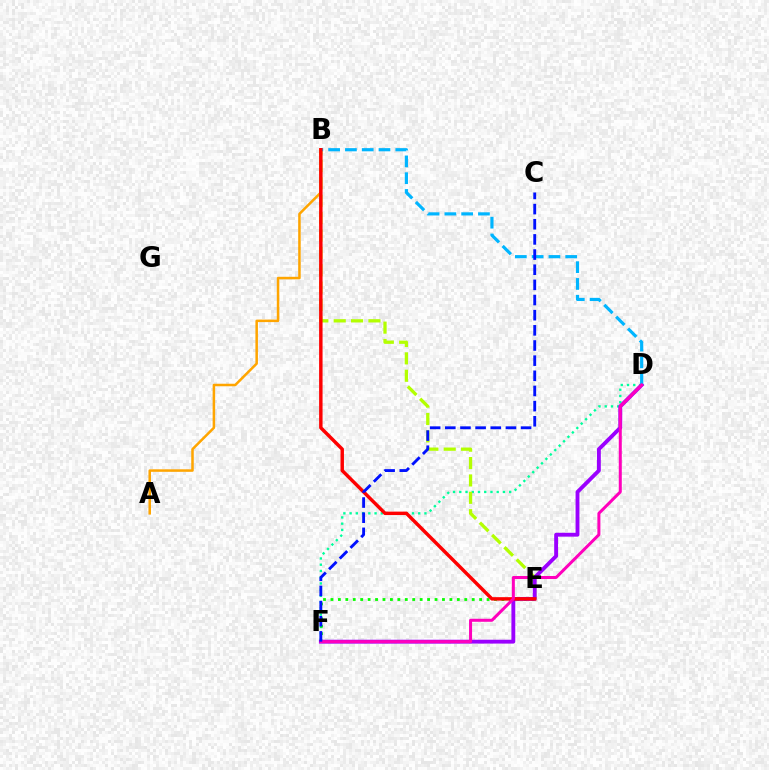{('D', 'F'): [{'color': '#00ff9d', 'line_style': 'dotted', 'thickness': 1.69}, {'color': '#9b00ff', 'line_style': 'solid', 'thickness': 2.78}, {'color': '#ff00bd', 'line_style': 'solid', 'thickness': 2.17}], ('A', 'B'): [{'color': '#ffa500', 'line_style': 'solid', 'thickness': 1.82}], ('B', 'E'): [{'color': '#b3ff00', 'line_style': 'dashed', 'thickness': 2.36}, {'color': '#ff0000', 'line_style': 'solid', 'thickness': 2.48}], ('E', 'F'): [{'color': '#08ff00', 'line_style': 'dotted', 'thickness': 2.02}], ('B', 'D'): [{'color': '#00b5ff', 'line_style': 'dashed', 'thickness': 2.28}], ('C', 'F'): [{'color': '#0010ff', 'line_style': 'dashed', 'thickness': 2.06}]}